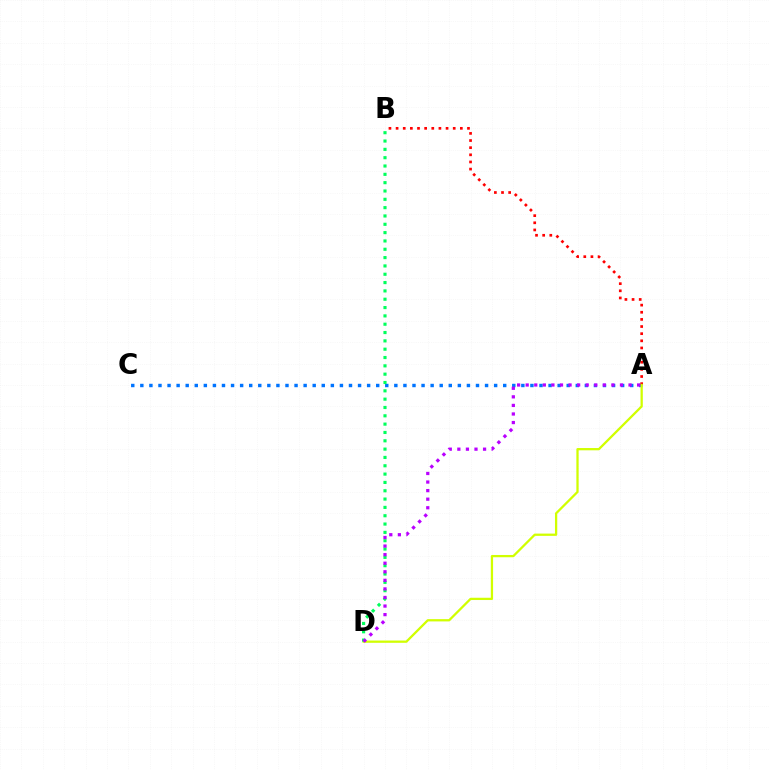{('A', 'C'): [{'color': '#0074ff', 'line_style': 'dotted', 'thickness': 2.46}], ('A', 'B'): [{'color': '#ff0000', 'line_style': 'dotted', 'thickness': 1.94}], ('A', 'D'): [{'color': '#d1ff00', 'line_style': 'solid', 'thickness': 1.64}, {'color': '#b900ff', 'line_style': 'dotted', 'thickness': 2.33}], ('B', 'D'): [{'color': '#00ff5c', 'line_style': 'dotted', 'thickness': 2.26}]}